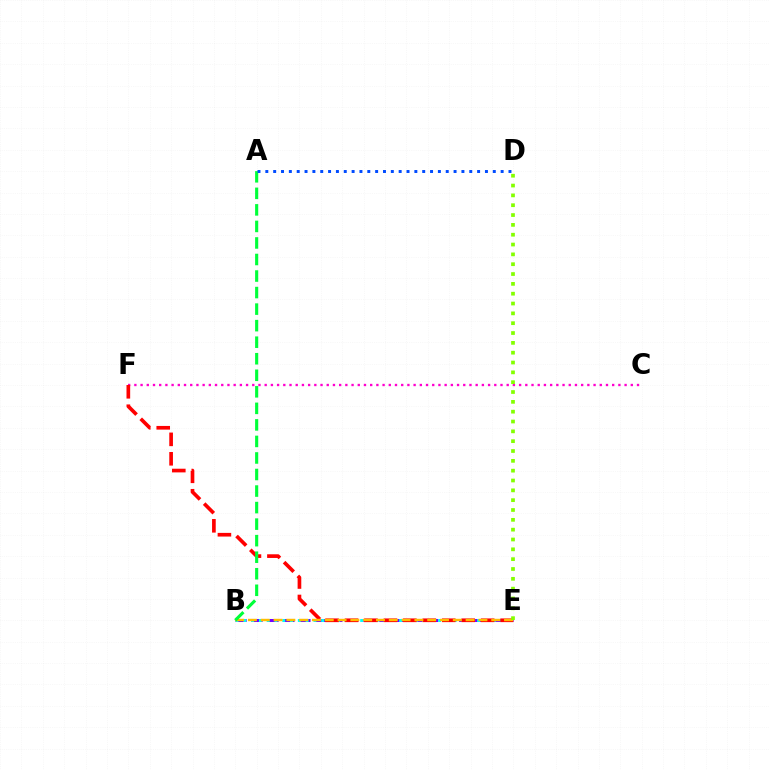{('C', 'F'): [{'color': '#ff00cf', 'line_style': 'dotted', 'thickness': 1.69}], ('B', 'E'): [{'color': '#7200ff', 'line_style': 'dashed', 'thickness': 2.17}, {'color': '#00fff6', 'line_style': 'dotted', 'thickness': 2.12}, {'color': '#ffbd00', 'line_style': 'dashed', 'thickness': 1.74}], ('E', 'F'): [{'color': '#ff0000', 'line_style': 'dashed', 'thickness': 2.64}], ('A', 'B'): [{'color': '#00ff39', 'line_style': 'dashed', 'thickness': 2.25}], ('D', 'E'): [{'color': '#84ff00', 'line_style': 'dotted', 'thickness': 2.67}], ('A', 'D'): [{'color': '#004bff', 'line_style': 'dotted', 'thickness': 2.13}]}